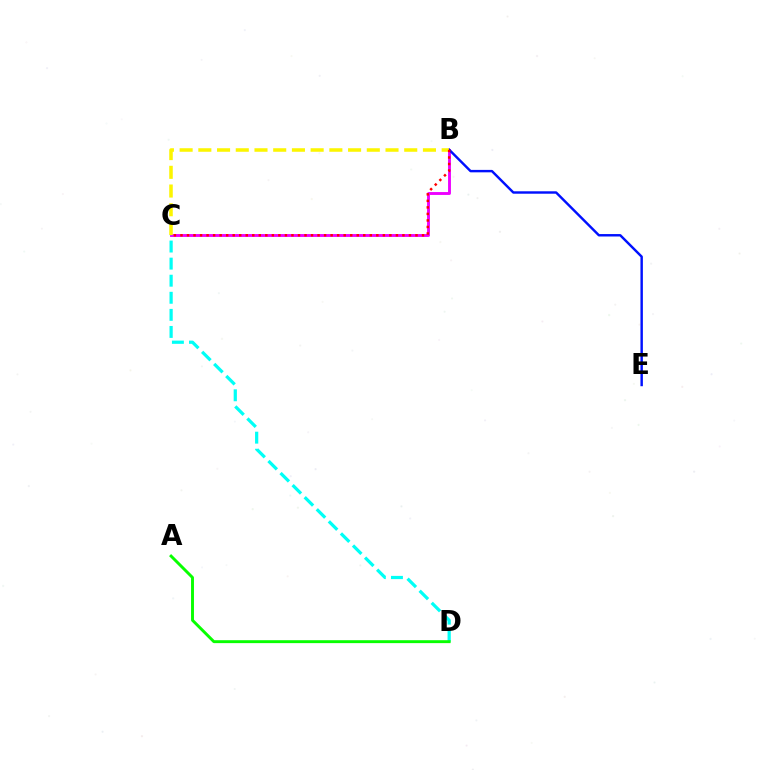{('B', 'C'): [{'color': '#ee00ff', 'line_style': 'solid', 'thickness': 2.08}, {'color': '#fcf500', 'line_style': 'dashed', 'thickness': 2.54}, {'color': '#ff0000', 'line_style': 'dotted', 'thickness': 1.77}], ('B', 'E'): [{'color': '#0010ff', 'line_style': 'solid', 'thickness': 1.75}], ('C', 'D'): [{'color': '#00fff6', 'line_style': 'dashed', 'thickness': 2.32}], ('A', 'D'): [{'color': '#08ff00', 'line_style': 'solid', 'thickness': 2.1}]}